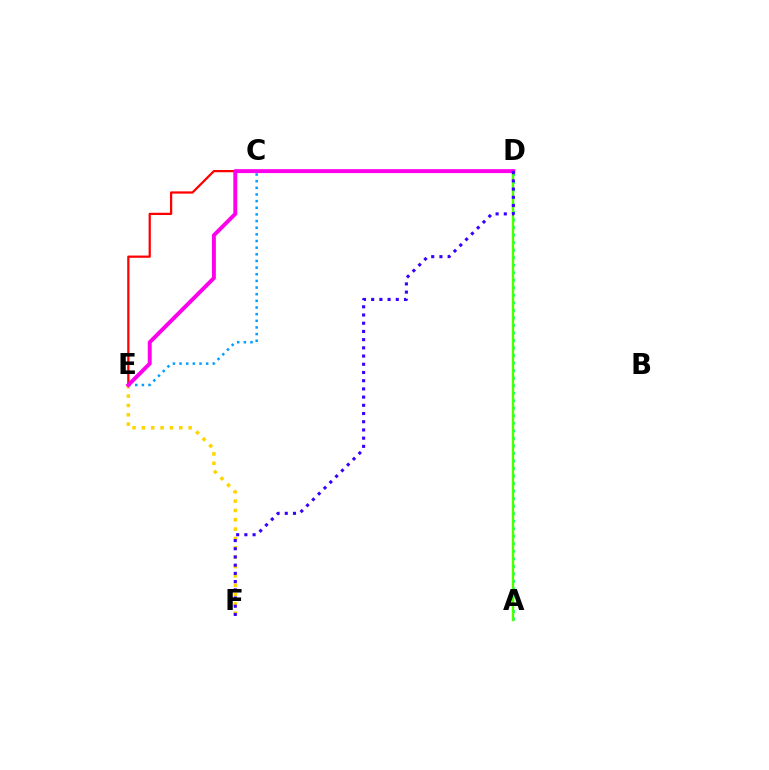{('A', 'D'): [{'color': '#00ff86', 'line_style': 'dotted', 'thickness': 2.05}, {'color': '#4fff00', 'line_style': 'solid', 'thickness': 1.73}], ('C', 'E'): [{'color': '#009eff', 'line_style': 'dotted', 'thickness': 1.81}, {'color': '#ff0000', 'line_style': 'solid', 'thickness': 1.62}], ('E', 'F'): [{'color': '#ffd500', 'line_style': 'dotted', 'thickness': 2.54}], ('D', 'E'): [{'color': '#ff00ed', 'line_style': 'solid', 'thickness': 2.82}], ('D', 'F'): [{'color': '#3700ff', 'line_style': 'dotted', 'thickness': 2.23}]}